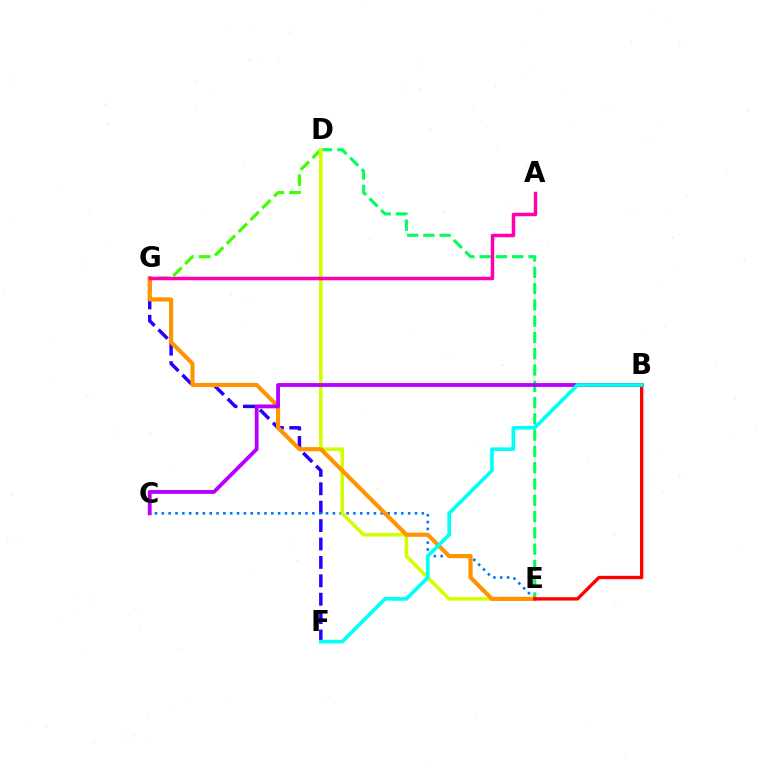{('F', 'G'): [{'color': '#2500ff', 'line_style': 'dashed', 'thickness': 2.5}], ('D', 'E'): [{'color': '#00ff5c', 'line_style': 'dashed', 'thickness': 2.21}, {'color': '#d1ff00', 'line_style': 'solid', 'thickness': 2.57}], ('C', 'E'): [{'color': '#0074ff', 'line_style': 'dotted', 'thickness': 1.86}], ('D', 'G'): [{'color': '#3dff00', 'line_style': 'dashed', 'thickness': 2.27}], ('E', 'G'): [{'color': '#ff9400', 'line_style': 'solid', 'thickness': 2.99}], ('B', 'C'): [{'color': '#b900ff', 'line_style': 'solid', 'thickness': 2.77}], ('B', 'E'): [{'color': '#ff0000', 'line_style': 'solid', 'thickness': 2.41}], ('A', 'G'): [{'color': '#ff00ac', 'line_style': 'solid', 'thickness': 2.52}], ('B', 'F'): [{'color': '#00fff6', 'line_style': 'solid', 'thickness': 2.63}]}